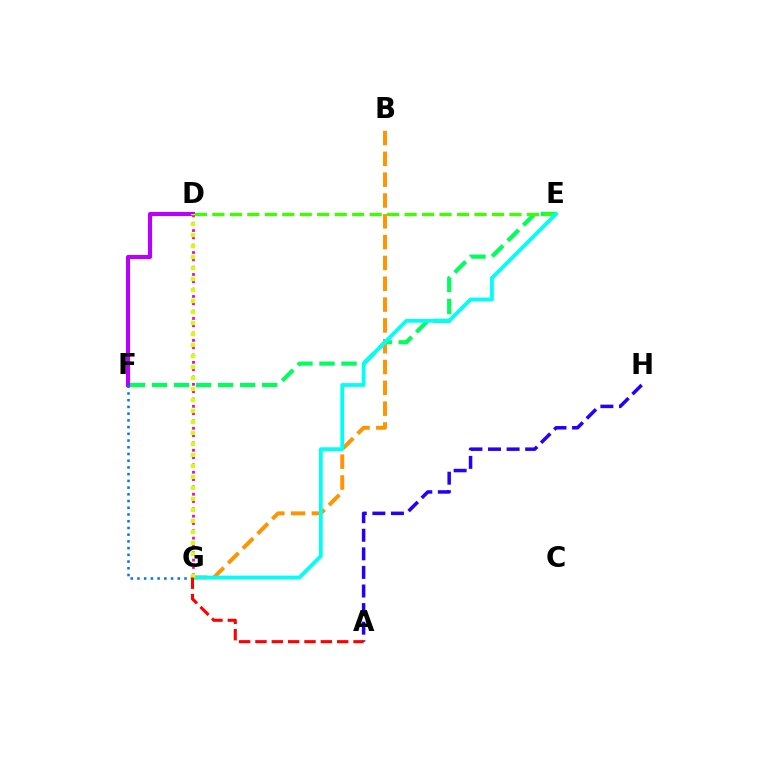{('E', 'F'): [{'color': '#00ff5c', 'line_style': 'dashed', 'thickness': 2.99}], ('D', 'F'): [{'color': '#b900ff', 'line_style': 'solid', 'thickness': 2.96}], ('B', 'G'): [{'color': '#ff9400', 'line_style': 'dashed', 'thickness': 2.83}], ('D', 'E'): [{'color': '#3dff00', 'line_style': 'dashed', 'thickness': 2.37}], ('A', 'H'): [{'color': '#2500ff', 'line_style': 'dashed', 'thickness': 2.52}], ('E', 'G'): [{'color': '#00fff6', 'line_style': 'solid', 'thickness': 2.72}], ('F', 'G'): [{'color': '#0074ff', 'line_style': 'dotted', 'thickness': 1.83}], ('D', 'G'): [{'color': '#ff00ac', 'line_style': 'dotted', 'thickness': 1.99}, {'color': '#d1ff00', 'line_style': 'dotted', 'thickness': 2.99}], ('A', 'G'): [{'color': '#ff0000', 'line_style': 'dashed', 'thickness': 2.22}]}